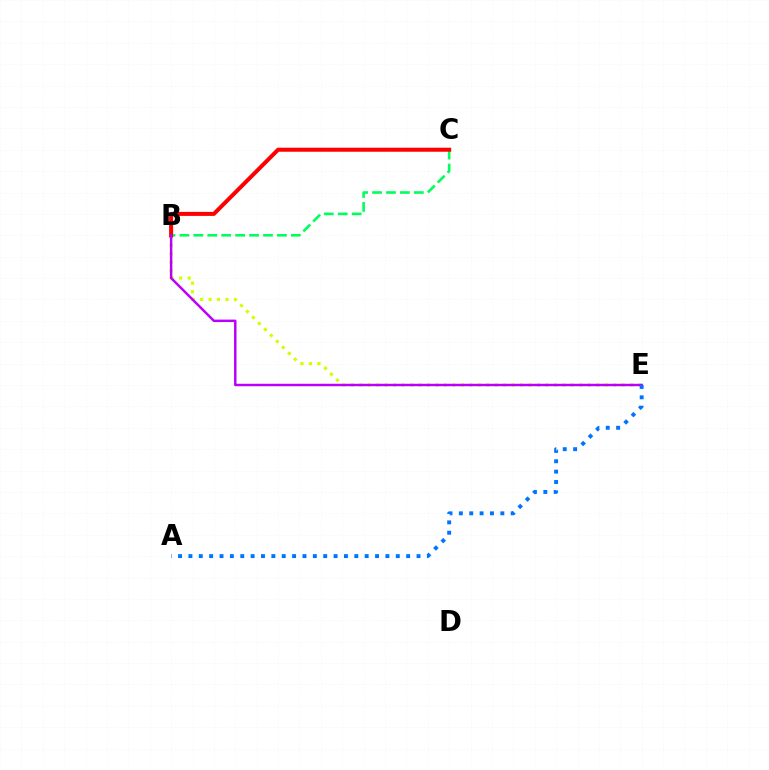{('B', 'E'): [{'color': '#d1ff00', 'line_style': 'dotted', 'thickness': 2.3}, {'color': '#b900ff', 'line_style': 'solid', 'thickness': 1.78}], ('B', 'C'): [{'color': '#00ff5c', 'line_style': 'dashed', 'thickness': 1.89}, {'color': '#ff0000', 'line_style': 'solid', 'thickness': 2.9}], ('A', 'E'): [{'color': '#0074ff', 'line_style': 'dotted', 'thickness': 2.82}]}